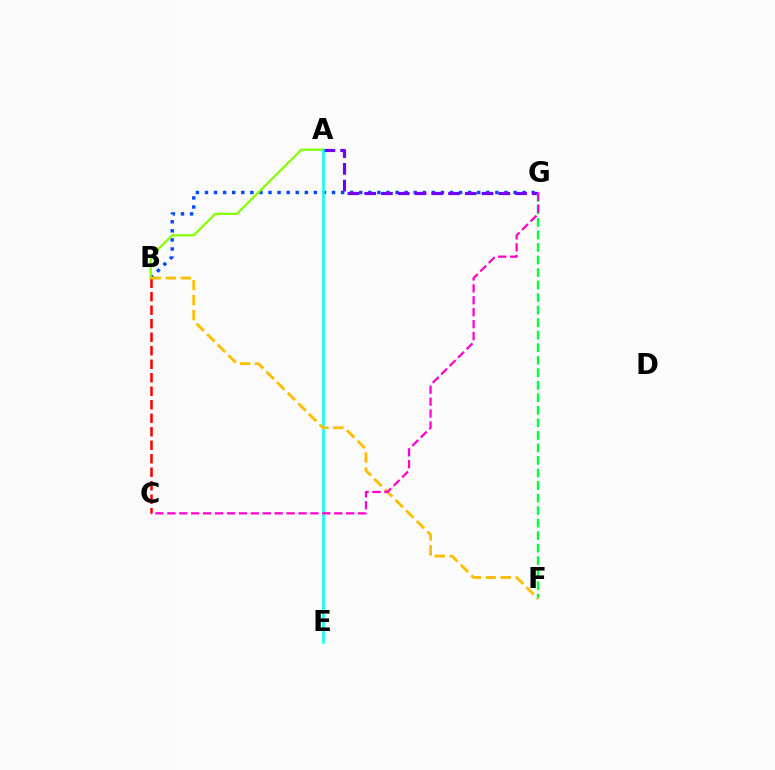{('B', 'G'): [{'color': '#004bff', 'line_style': 'dotted', 'thickness': 2.47}], ('A', 'B'): [{'color': '#84ff00', 'line_style': 'solid', 'thickness': 1.6}], ('A', 'G'): [{'color': '#7200ff', 'line_style': 'dashed', 'thickness': 2.28}], ('A', 'E'): [{'color': '#00fff6', 'line_style': 'solid', 'thickness': 1.82}], ('B', 'C'): [{'color': '#ff0000', 'line_style': 'dashed', 'thickness': 1.83}], ('F', 'G'): [{'color': '#00ff39', 'line_style': 'dashed', 'thickness': 1.7}], ('B', 'F'): [{'color': '#ffbd00', 'line_style': 'dashed', 'thickness': 2.03}], ('C', 'G'): [{'color': '#ff00cf', 'line_style': 'dashed', 'thickness': 1.62}]}